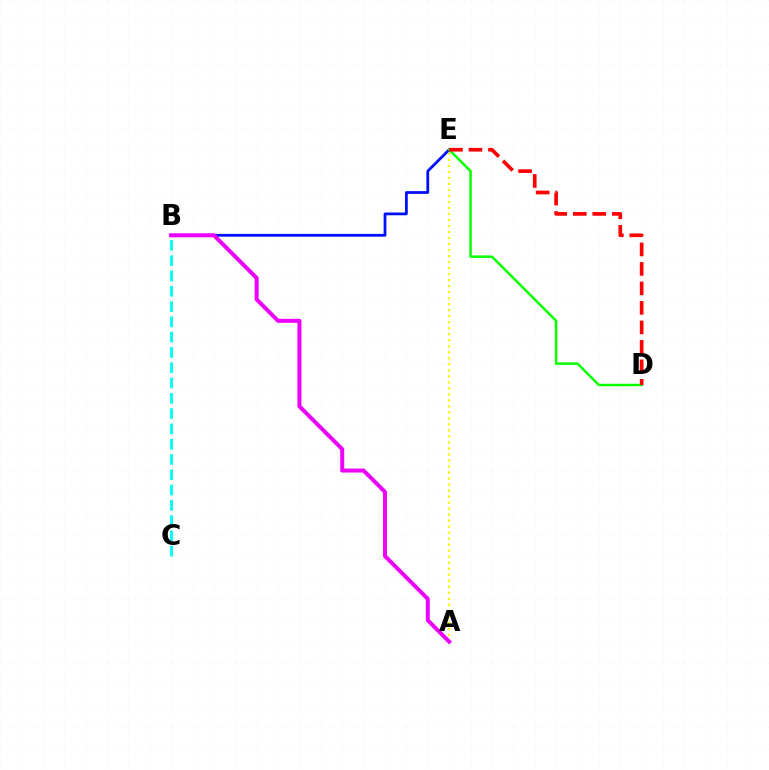{('A', 'E'): [{'color': '#fcf500', 'line_style': 'dotted', 'thickness': 1.63}], ('B', 'E'): [{'color': '#0010ff', 'line_style': 'solid', 'thickness': 2.0}], ('D', 'E'): [{'color': '#08ff00', 'line_style': 'solid', 'thickness': 1.8}, {'color': '#ff0000', 'line_style': 'dashed', 'thickness': 2.65}], ('A', 'B'): [{'color': '#ee00ff', 'line_style': 'solid', 'thickness': 2.87}], ('B', 'C'): [{'color': '#00fff6', 'line_style': 'dashed', 'thickness': 2.08}]}